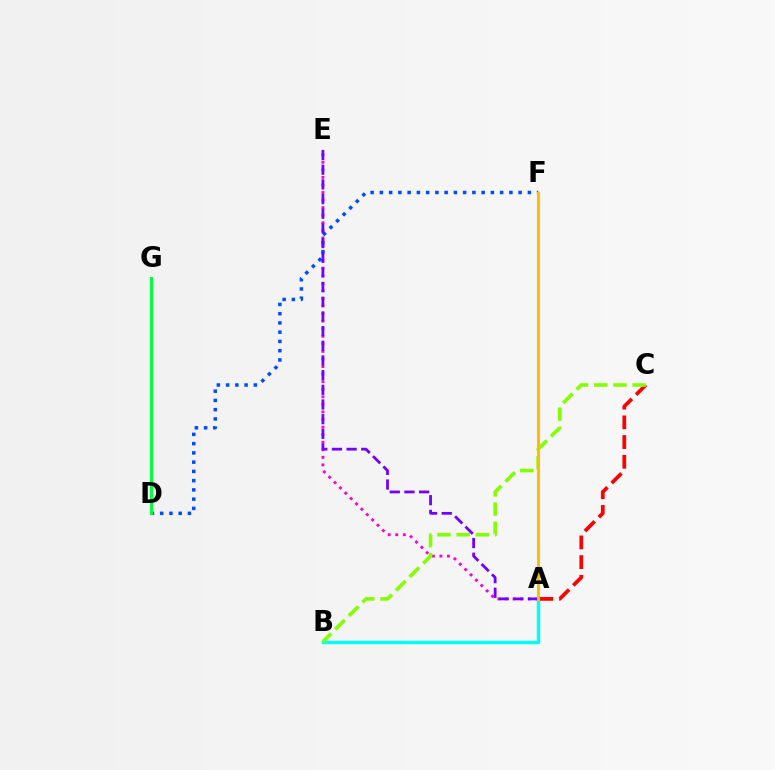{('A', 'E'): [{'color': '#ff00cf', 'line_style': 'dotted', 'thickness': 2.06}, {'color': '#7200ff', 'line_style': 'dashed', 'thickness': 1.99}], ('A', 'B'): [{'color': '#00fff6', 'line_style': 'solid', 'thickness': 2.48}], ('D', 'F'): [{'color': '#004bff', 'line_style': 'dotted', 'thickness': 2.51}], ('A', 'C'): [{'color': '#ff0000', 'line_style': 'dashed', 'thickness': 2.68}], ('B', 'C'): [{'color': '#84ff00', 'line_style': 'dashed', 'thickness': 2.61}], ('A', 'F'): [{'color': '#ffbd00', 'line_style': 'solid', 'thickness': 2.19}], ('D', 'G'): [{'color': '#00ff39', 'line_style': 'solid', 'thickness': 2.13}]}